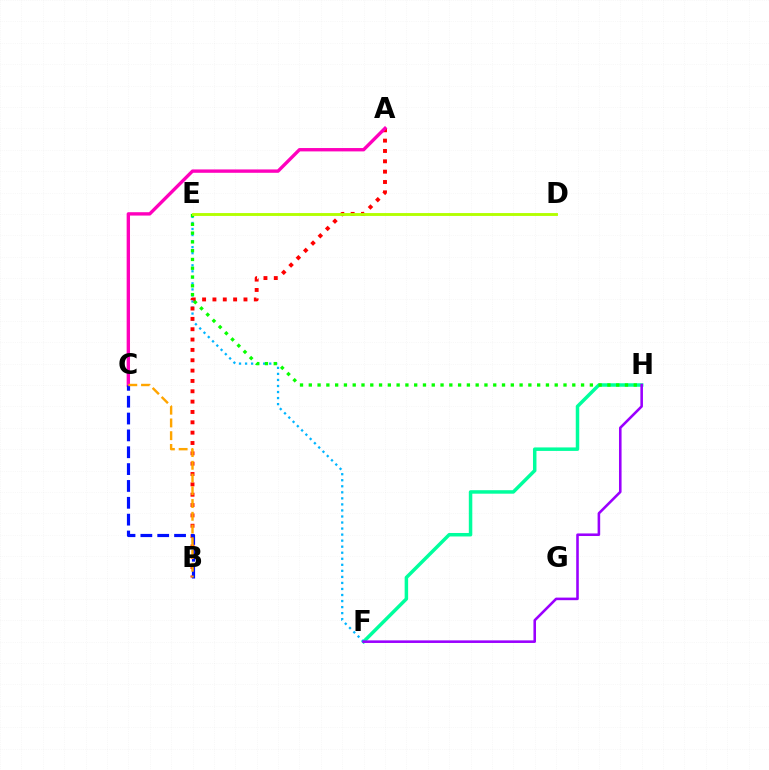{('F', 'H'): [{'color': '#00ff9d', 'line_style': 'solid', 'thickness': 2.51}, {'color': '#9b00ff', 'line_style': 'solid', 'thickness': 1.86}], ('E', 'F'): [{'color': '#00b5ff', 'line_style': 'dotted', 'thickness': 1.64}], ('A', 'B'): [{'color': '#ff0000', 'line_style': 'dotted', 'thickness': 2.81}], ('A', 'C'): [{'color': '#ff00bd', 'line_style': 'solid', 'thickness': 2.42}], ('B', 'C'): [{'color': '#0010ff', 'line_style': 'dashed', 'thickness': 2.29}, {'color': '#ffa500', 'line_style': 'dashed', 'thickness': 1.73}], ('E', 'H'): [{'color': '#08ff00', 'line_style': 'dotted', 'thickness': 2.39}], ('D', 'E'): [{'color': '#b3ff00', 'line_style': 'solid', 'thickness': 2.07}]}